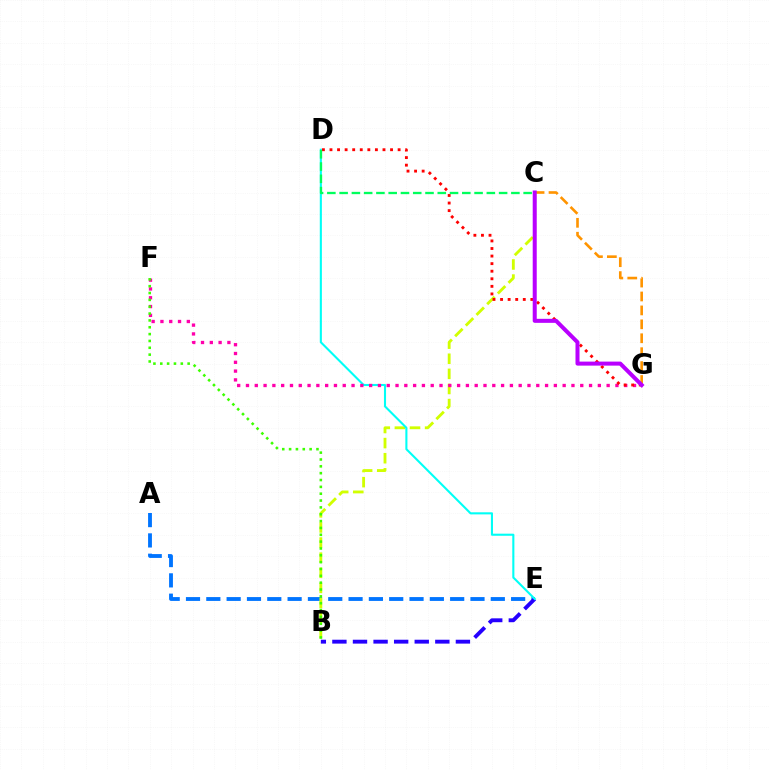{('A', 'E'): [{'color': '#0074ff', 'line_style': 'dashed', 'thickness': 2.76}], ('C', 'G'): [{'color': '#ff9400', 'line_style': 'dashed', 'thickness': 1.89}, {'color': '#b900ff', 'line_style': 'solid', 'thickness': 2.89}], ('B', 'C'): [{'color': '#d1ff00', 'line_style': 'dashed', 'thickness': 2.05}], ('B', 'E'): [{'color': '#2500ff', 'line_style': 'dashed', 'thickness': 2.8}], ('D', 'E'): [{'color': '#00fff6', 'line_style': 'solid', 'thickness': 1.51}], ('F', 'G'): [{'color': '#ff00ac', 'line_style': 'dotted', 'thickness': 2.39}], ('D', 'G'): [{'color': '#ff0000', 'line_style': 'dotted', 'thickness': 2.06}], ('C', 'D'): [{'color': '#00ff5c', 'line_style': 'dashed', 'thickness': 1.67}], ('B', 'F'): [{'color': '#3dff00', 'line_style': 'dotted', 'thickness': 1.86}]}